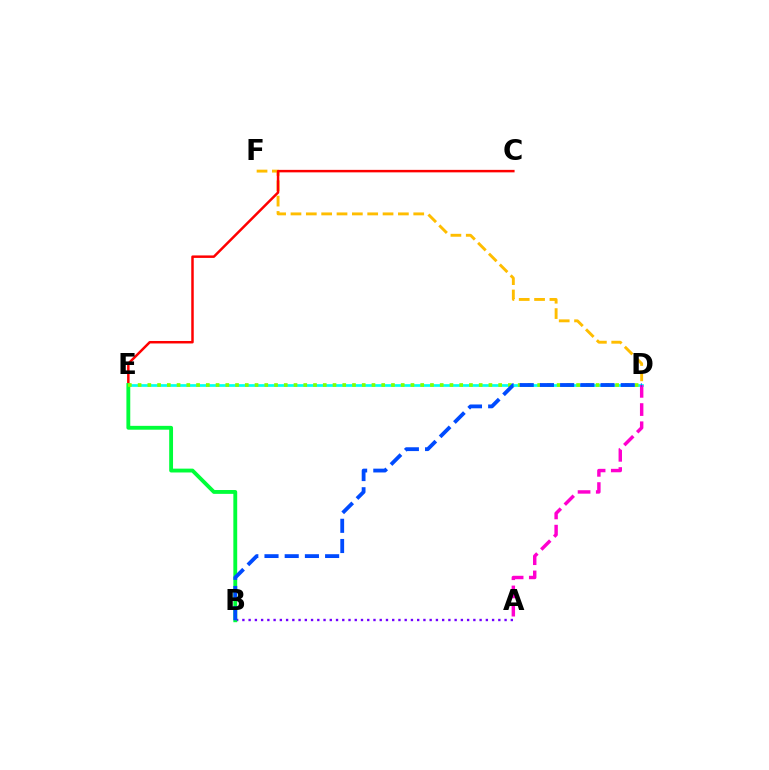{('D', 'F'): [{'color': '#ffbd00', 'line_style': 'dashed', 'thickness': 2.08}], ('C', 'E'): [{'color': '#ff0000', 'line_style': 'solid', 'thickness': 1.79}], ('A', 'B'): [{'color': '#7200ff', 'line_style': 'dotted', 'thickness': 1.7}], ('D', 'E'): [{'color': '#00fff6', 'line_style': 'solid', 'thickness': 1.95}, {'color': '#84ff00', 'line_style': 'dotted', 'thickness': 2.65}], ('B', 'E'): [{'color': '#00ff39', 'line_style': 'solid', 'thickness': 2.77}], ('A', 'D'): [{'color': '#ff00cf', 'line_style': 'dashed', 'thickness': 2.47}], ('B', 'D'): [{'color': '#004bff', 'line_style': 'dashed', 'thickness': 2.74}]}